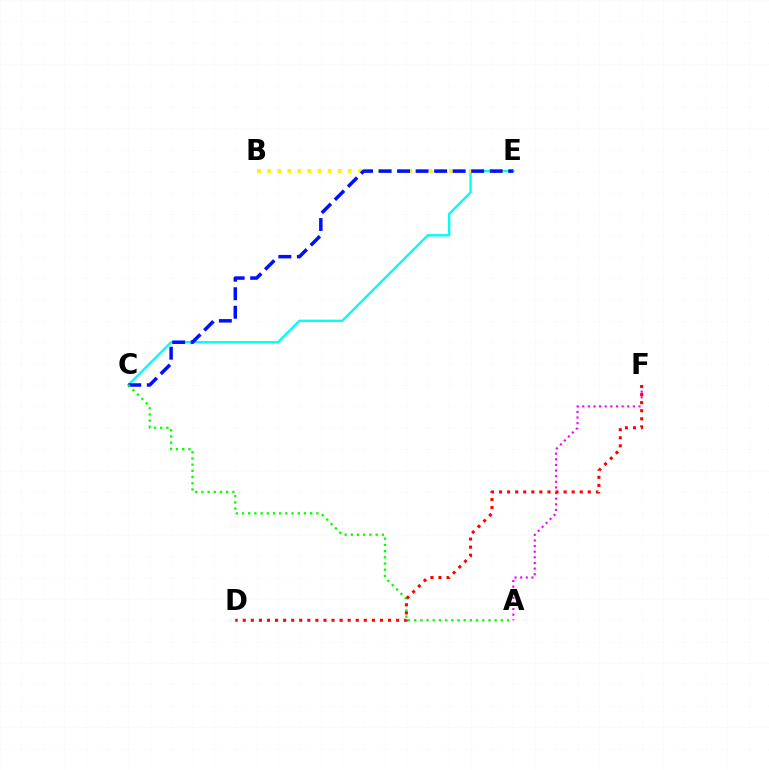{('A', 'F'): [{'color': '#ee00ff', 'line_style': 'dotted', 'thickness': 1.53}], ('C', 'E'): [{'color': '#00fff6', 'line_style': 'solid', 'thickness': 1.72}, {'color': '#0010ff', 'line_style': 'dashed', 'thickness': 2.52}], ('B', 'E'): [{'color': '#fcf500', 'line_style': 'dotted', 'thickness': 2.74}], ('A', 'C'): [{'color': '#08ff00', 'line_style': 'dotted', 'thickness': 1.68}], ('D', 'F'): [{'color': '#ff0000', 'line_style': 'dotted', 'thickness': 2.19}]}